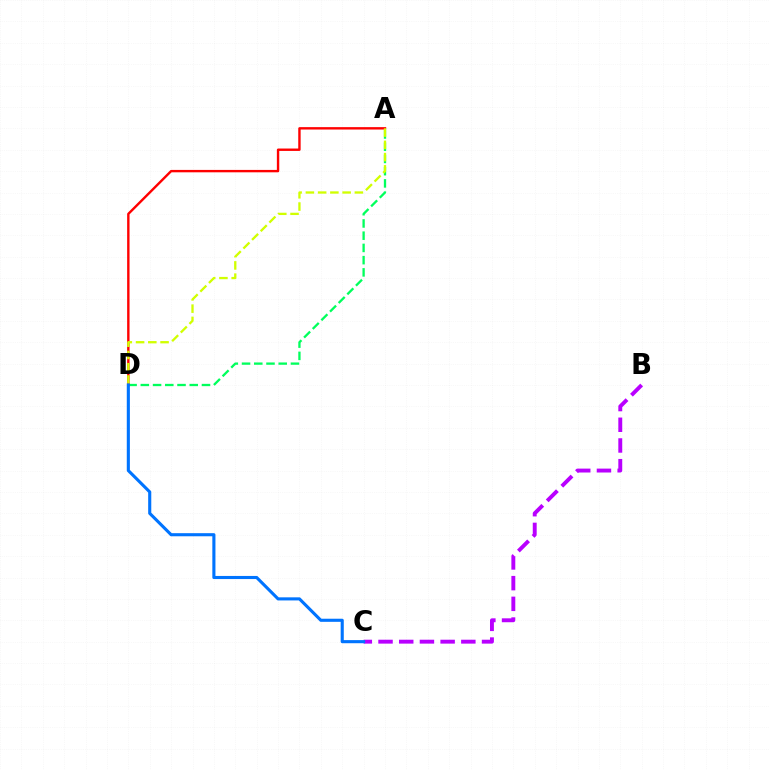{('A', 'D'): [{'color': '#00ff5c', 'line_style': 'dashed', 'thickness': 1.66}, {'color': '#ff0000', 'line_style': 'solid', 'thickness': 1.73}, {'color': '#d1ff00', 'line_style': 'dashed', 'thickness': 1.66}], ('B', 'C'): [{'color': '#b900ff', 'line_style': 'dashed', 'thickness': 2.81}], ('C', 'D'): [{'color': '#0074ff', 'line_style': 'solid', 'thickness': 2.23}]}